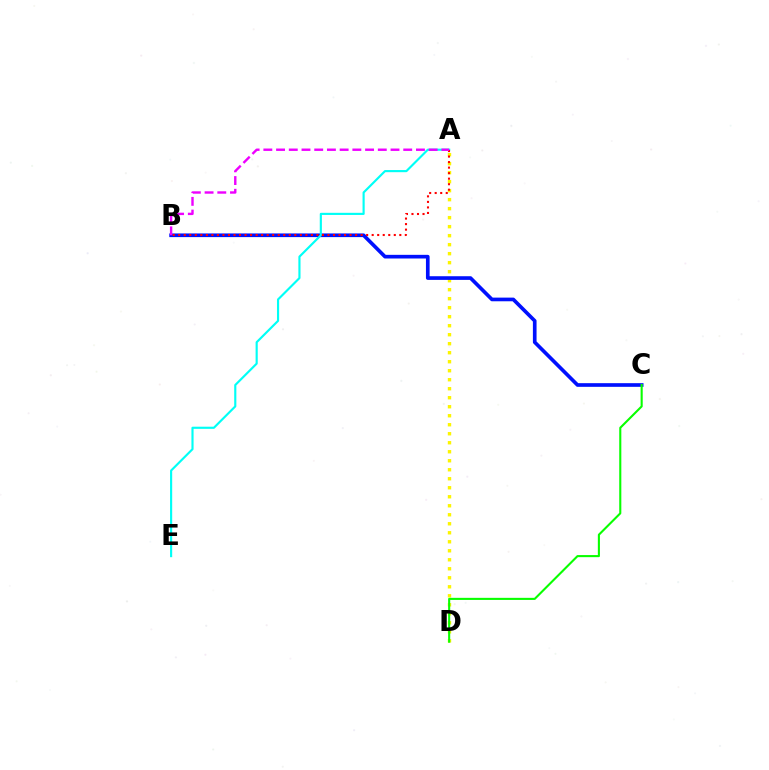{('A', 'D'): [{'color': '#fcf500', 'line_style': 'dotted', 'thickness': 2.45}], ('B', 'C'): [{'color': '#0010ff', 'line_style': 'solid', 'thickness': 2.64}], ('A', 'E'): [{'color': '#00fff6', 'line_style': 'solid', 'thickness': 1.55}], ('A', 'B'): [{'color': '#ff0000', 'line_style': 'dotted', 'thickness': 1.5}, {'color': '#ee00ff', 'line_style': 'dashed', 'thickness': 1.73}], ('C', 'D'): [{'color': '#08ff00', 'line_style': 'solid', 'thickness': 1.51}]}